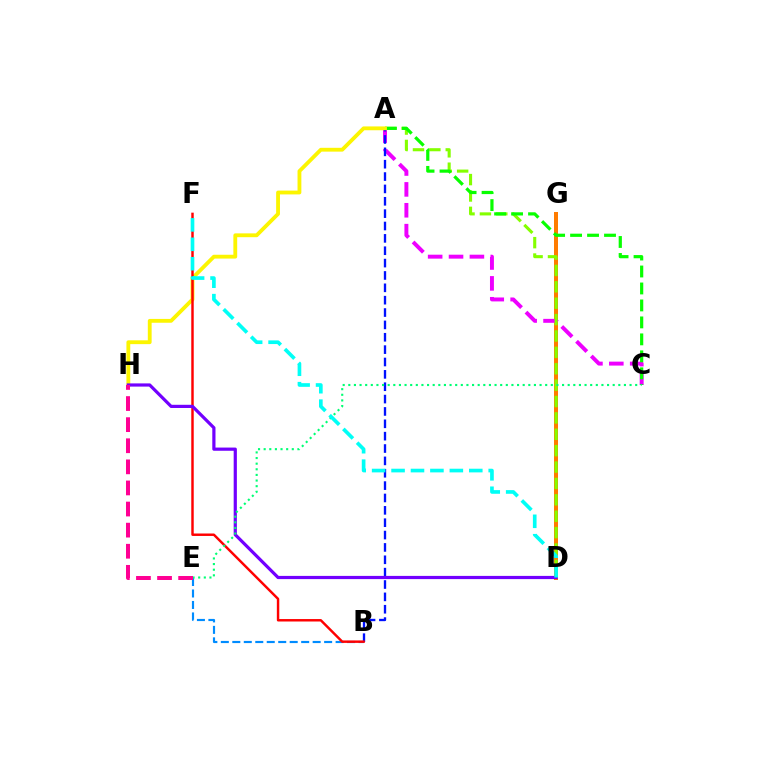{('D', 'G'): [{'color': '#ff7c00', 'line_style': 'solid', 'thickness': 2.87}], ('A', 'C'): [{'color': '#ee00ff', 'line_style': 'dashed', 'thickness': 2.84}, {'color': '#08ff00', 'line_style': 'dashed', 'thickness': 2.31}], ('A', 'B'): [{'color': '#0010ff', 'line_style': 'dashed', 'thickness': 1.68}], ('A', 'D'): [{'color': '#84ff00', 'line_style': 'dashed', 'thickness': 2.23}], ('B', 'E'): [{'color': '#008cff', 'line_style': 'dashed', 'thickness': 1.56}], ('A', 'H'): [{'color': '#fcf500', 'line_style': 'solid', 'thickness': 2.75}], ('B', 'F'): [{'color': '#ff0000', 'line_style': 'solid', 'thickness': 1.76}], ('D', 'H'): [{'color': '#7200ff', 'line_style': 'solid', 'thickness': 2.3}], ('C', 'E'): [{'color': '#00ff74', 'line_style': 'dotted', 'thickness': 1.53}], ('E', 'H'): [{'color': '#ff0094', 'line_style': 'dashed', 'thickness': 2.87}], ('D', 'F'): [{'color': '#00fff6', 'line_style': 'dashed', 'thickness': 2.64}]}